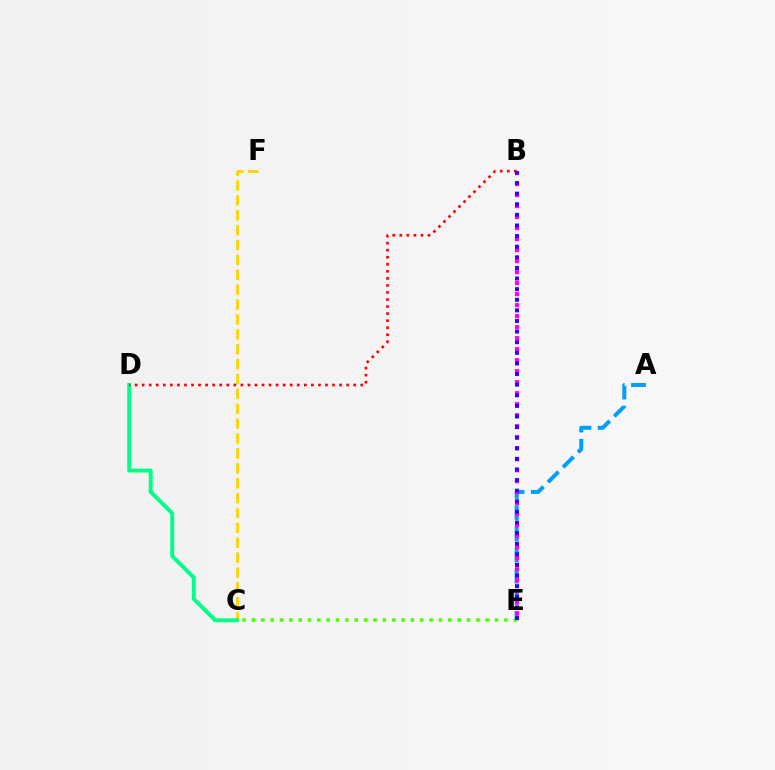{('C', 'F'): [{'color': '#ffd500', 'line_style': 'dashed', 'thickness': 2.02}], ('A', 'E'): [{'color': '#009eff', 'line_style': 'dashed', 'thickness': 2.88}], ('C', 'E'): [{'color': '#4fff00', 'line_style': 'dotted', 'thickness': 2.54}], ('C', 'D'): [{'color': '#00ff86', 'line_style': 'solid', 'thickness': 2.82}], ('B', 'E'): [{'color': '#ff00ed', 'line_style': 'dotted', 'thickness': 2.99}, {'color': '#3700ff', 'line_style': 'dotted', 'thickness': 2.88}], ('B', 'D'): [{'color': '#ff0000', 'line_style': 'dotted', 'thickness': 1.92}]}